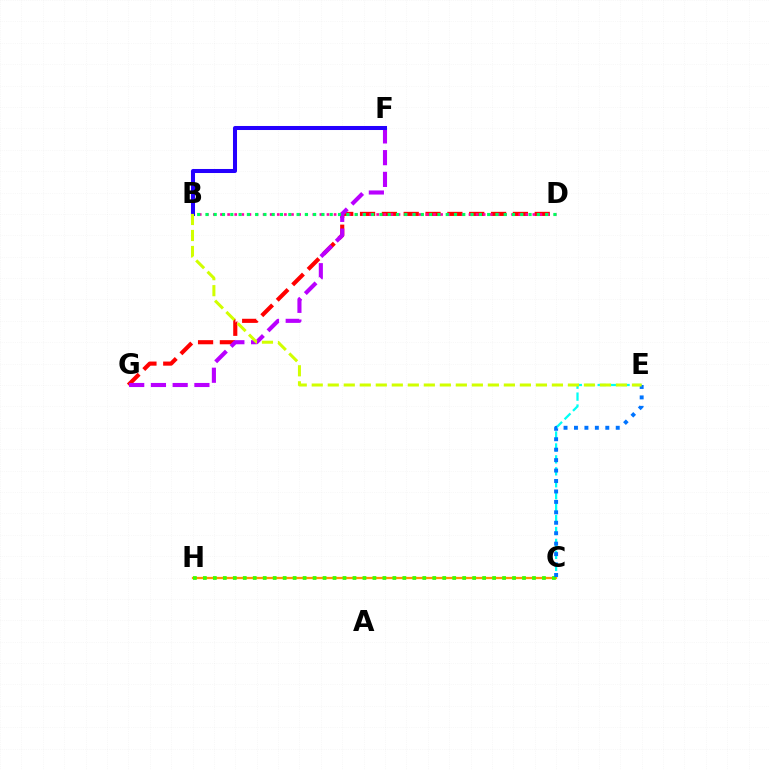{('C', 'E'): [{'color': '#00fff6', 'line_style': 'dashed', 'thickness': 1.62}, {'color': '#0074ff', 'line_style': 'dotted', 'thickness': 2.84}], ('D', 'G'): [{'color': '#ff0000', 'line_style': 'dashed', 'thickness': 2.97}], ('B', 'D'): [{'color': '#ff00ac', 'line_style': 'dotted', 'thickness': 1.93}, {'color': '#00ff5c', 'line_style': 'dotted', 'thickness': 2.25}], ('F', 'G'): [{'color': '#b900ff', 'line_style': 'dashed', 'thickness': 2.95}], ('C', 'H'): [{'color': '#ff9400', 'line_style': 'solid', 'thickness': 1.63}, {'color': '#3dff00', 'line_style': 'dotted', 'thickness': 2.71}], ('B', 'F'): [{'color': '#2500ff', 'line_style': 'solid', 'thickness': 2.9}], ('B', 'E'): [{'color': '#d1ff00', 'line_style': 'dashed', 'thickness': 2.18}]}